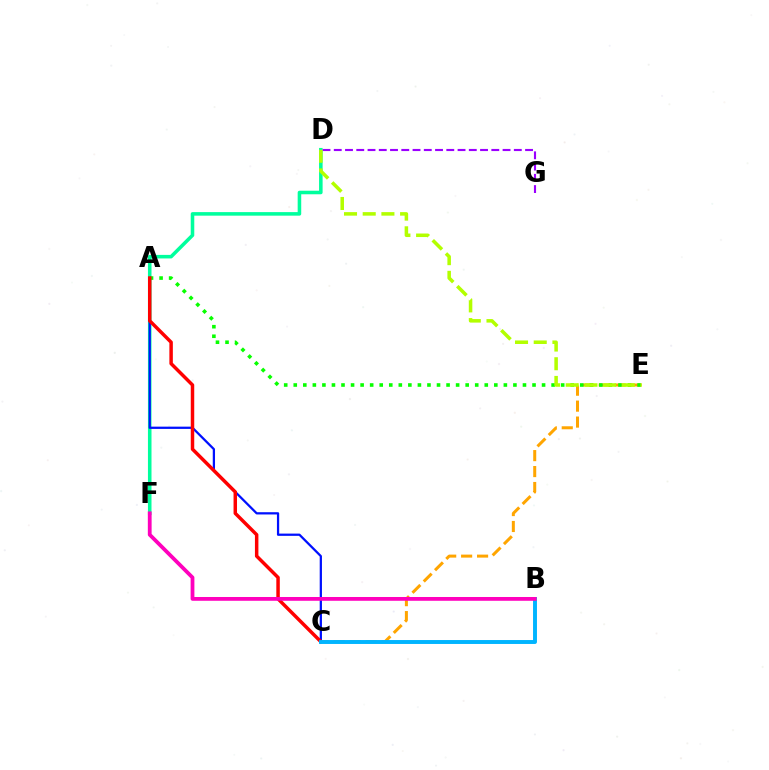{('D', 'F'): [{'color': '#00ff9d', 'line_style': 'solid', 'thickness': 2.56}], ('C', 'E'): [{'color': '#ffa500', 'line_style': 'dashed', 'thickness': 2.17}], ('A', 'C'): [{'color': '#0010ff', 'line_style': 'solid', 'thickness': 1.62}, {'color': '#ff0000', 'line_style': 'solid', 'thickness': 2.5}], ('A', 'E'): [{'color': '#08ff00', 'line_style': 'dotted', 'thickness': 2.59}], ('D', 'G'): [{'color': '#9b00ff', 'line_style': 'dashed', 'thickness': 1.53}], ('B', 'C'): [{'color': '#00b5ff', 'line_style': 'solid', 'thickness': 2.82}], ('B', 'F'): [{'color': '#ff00bd', 'line_style': 'solid', 'thickness': 2.73}], ('D', 'E'): [{'color': '#b3ff00', 'line_style': 'dashed', 'thickness': 2.54}]}